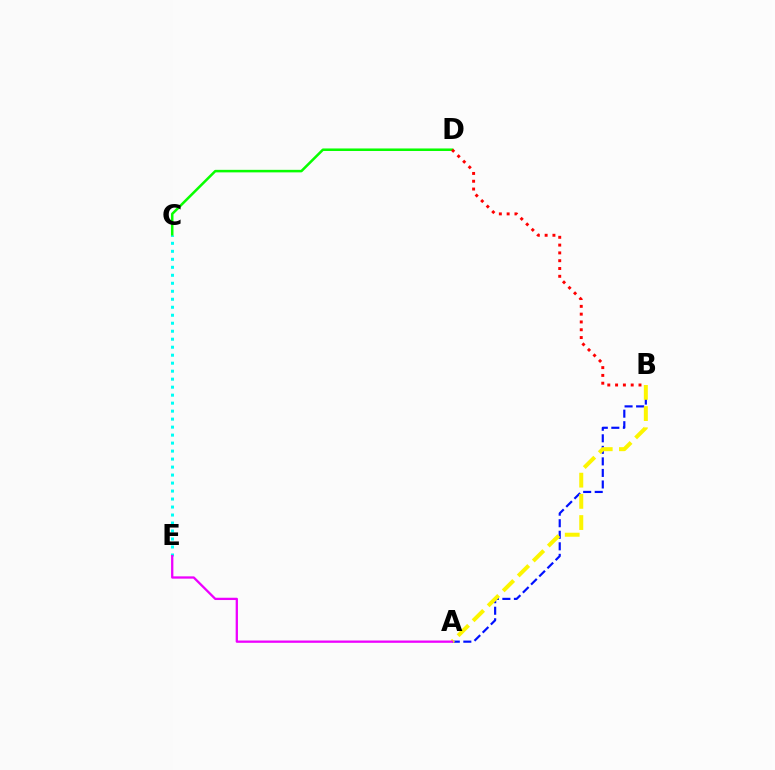{('A', 'B'): [{'color': '#0010ff', 'line_style': 'dashed', 'thickness': 1.57}, {'color': '#fcf500', 'line_style': 'dashed', 'thickness': 2.88}], ('C', 'D'): [{'color': '#08ff00', 'line_style': 'solid', 'thickness': 1.82}], ('B', 'D'): [{'color': '#ff0000', 'line_style': 'dotted', 'thickness': 2.12}], ('C', 'E'): [{'color': '#00fff6', 'line_style': 'dotted', 'thickness': 2.17}], ('A', 'E'): [{'color': '#ee00ff', 'line_style': 'solid', 'thickness': 1.65}]}